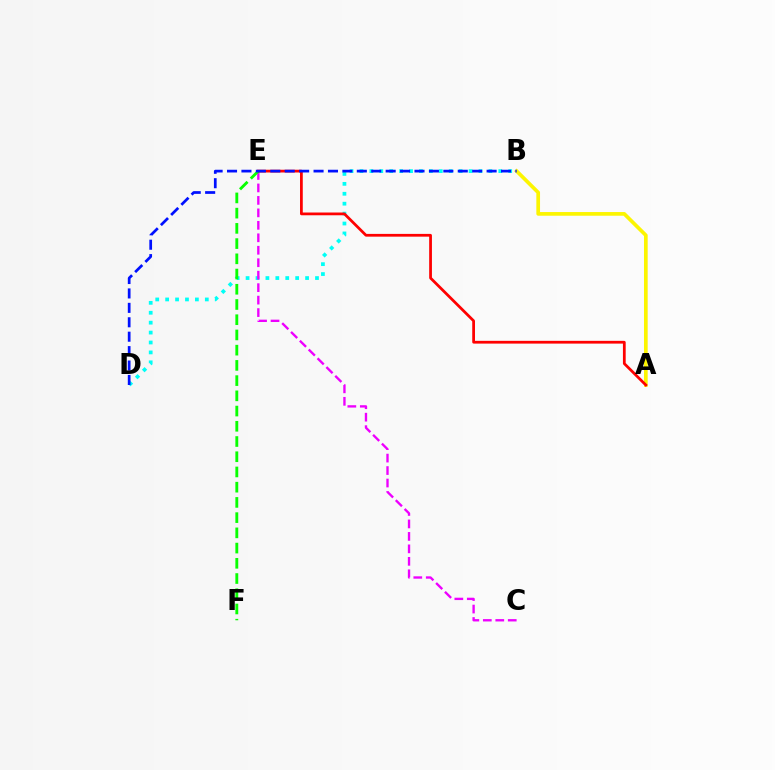{('B', 'D'): [{'color': '#00fff6', 'line_style': 'dotted', 'thickness': 2.69}, {'color': '#0010ff', 'line_style': 'dashed', 'thickness': 1.96}], ('A', 'B'): [{'color': '#fcf500', 'line_style': 'solid', 'thickness': 2.65}], ('C', 'E'): [{'color': '#ee00ff', 'line_style': 'dashed', 'thickness': 1.69}], ('A', 'E'): [{'color': '#ff0000', 'line_style': 'solid', 'thickness': 1.98}], ('E', 'F'): [{'color': '#08ff00', 'line_style': 'dashed', 'thickness': 2.07}]}